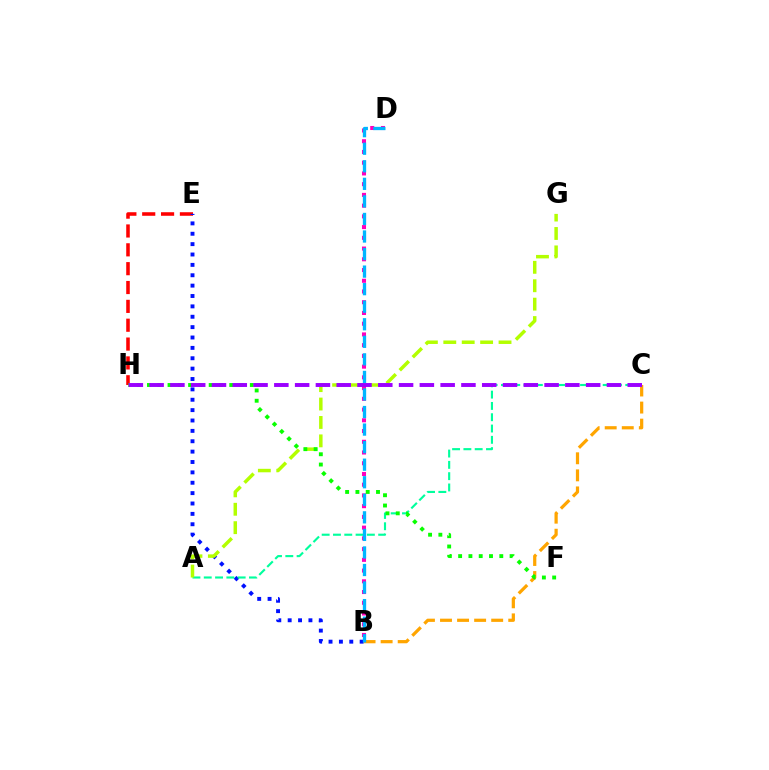{('B', 'C'): [{'color': '#ffa500', 'line_style': 'dashed', 'thickness': 2.32}], ('E', 'H'): [{'color': '#ff0000', 'line_style': 'dashed', 'thickness': 2.56}], ('B', 'D'): [{'color': '#ff00bd', 'line_style': 'dotted', 'thickness': 2.92}, {'color': '#00b5ff', 'line_style': 'dashed', 'thickness': 2.38}], ('B', 'E'): [{'color': '#0010ff', 'line_style': 'dotted', 'thickness': 2.82}], ('A', 'C'): [{'color': '#00ff9d', 'line_style': 'dashed', 'thickness': 1.54}], ('A', 'G'): [{'color': '#b3ff00', 'line_style': 'dashed', 'thickness': 2.5}], ('F', 'H'): [{'color': '#08ff00', 'line_style': 'dotted', 'thickness': 2.8}], ('C', 'H'): [{'color': '#9b00ff', 'line_style': 'dashed', 'thickness': 2.82}]}